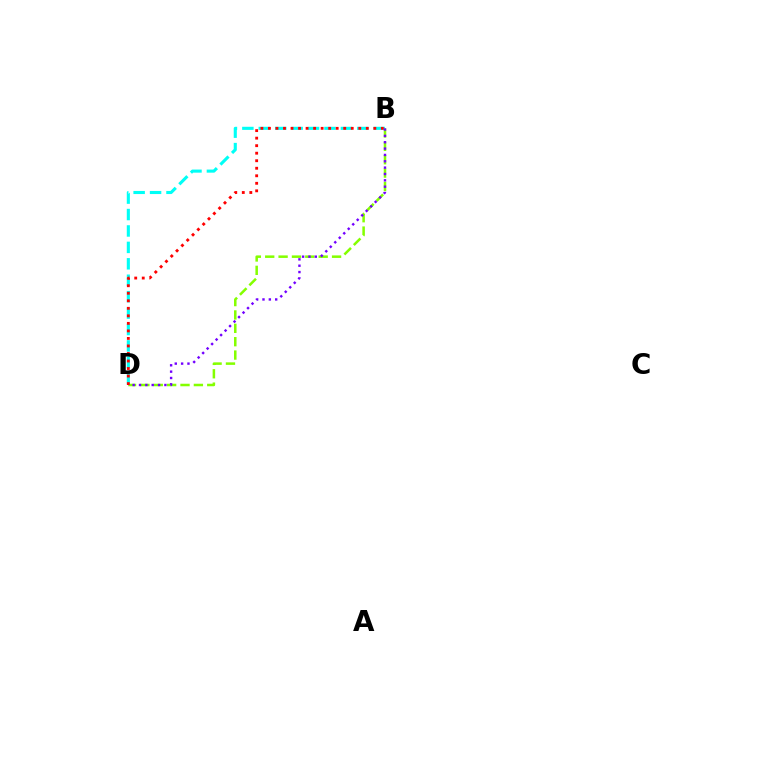{('B', 'D'): [{'color': '#84ff00', 'line_style': 'dashed', 'thickness': 1.82}, {'color': '#00fff6', 'line_style': 'dashed', 'thickness': 2.23}, {'color': '#7200ff', 'line_style': 'dotted', 'thickness': 1.73}, {'color': '#ff0000', 'line_style': 'dotted', 'thickness': 2.05}]}